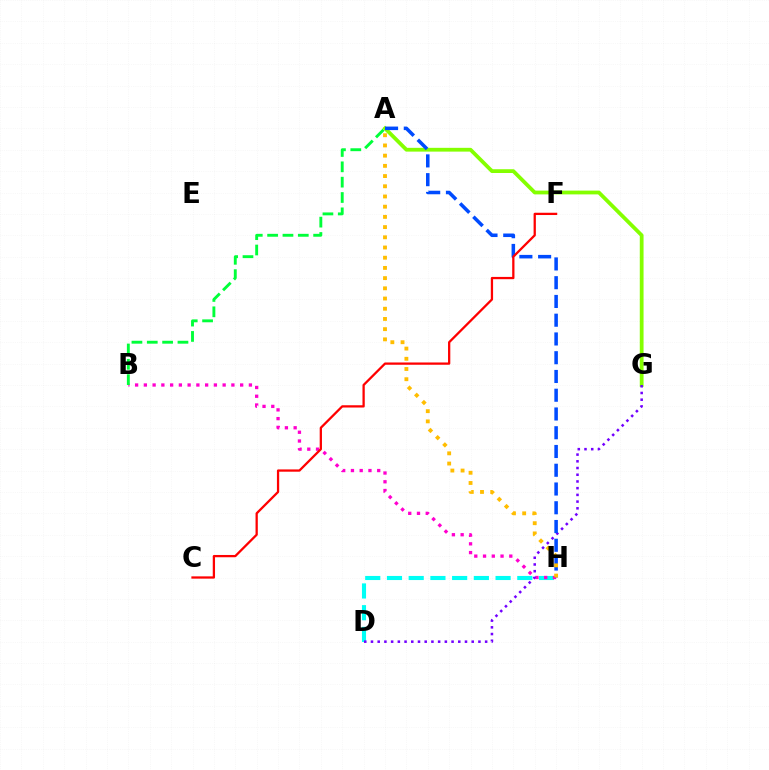{('D', 'H'): [{'color': '#00fff6', 'line_style': 'dashed', 'thickness': 2.95}], ('A', 'G'): [{'color': '#84ff00', 'line_style': 'solid', 'thickness': 2.72}], ('B', 'H'): [{'color': '#ff00cf', 'line_style': 'dotted', 'thickness': 2.38}], ('D', 'G'): [{'color': '#7200ff', 'line_style': 'dotted', 'thickness': 1.82}], ('A', 'B'): [{'color': '#00ff39', 'line_style': 'dashed', 'thickness': 2.08}], ('A', 'H'): [{'color': '#004bff', 'line_style': 'dashed', 'thickness': 2.55}, {'color': '#ffbd00', 'line_style': 'dotted', 'thickness': 2.77}], ('C', 'F'): [{'color': '#ff0000', 'line_style': 'solid', 'thickness': 1.64}]}